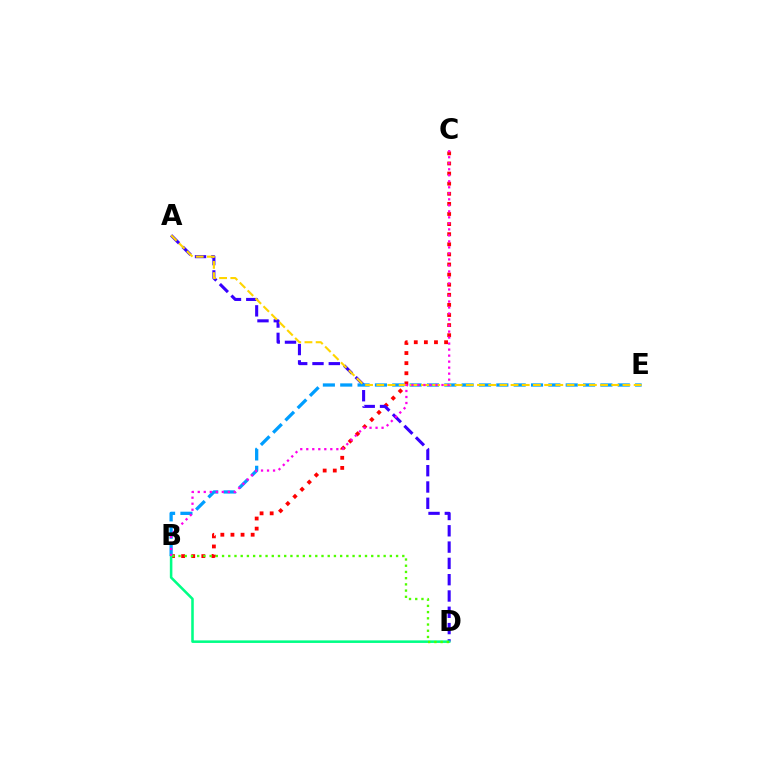{('B', 'C'): [{'color': '#ff0000', 'line_style': 'dotted', 'thickness': 2.74}, {'color': '#ff00ed', 'line_style': 'dotted', 'thickness': 1.63}], ('A', 'D'): [{'color': '#3700ff', 'line_style': 'dashed', 'thickness': 2.21}], ('B', 'E'): [{'color': '#009eff', 'line_style': 'dashed', 'thickness': 2.36}], ('A', 'E'): [{'color': '#ffd500', 'line_style': 'dashed', 'thickness': 1.52}], ('B', 'D'): [{'color': '#00ff86', 'line_style': 'solid', 'thickness': 1.84}, {'color': '#4fff00', 'line_style': 'dotted', 'thickness': 1.69}]}